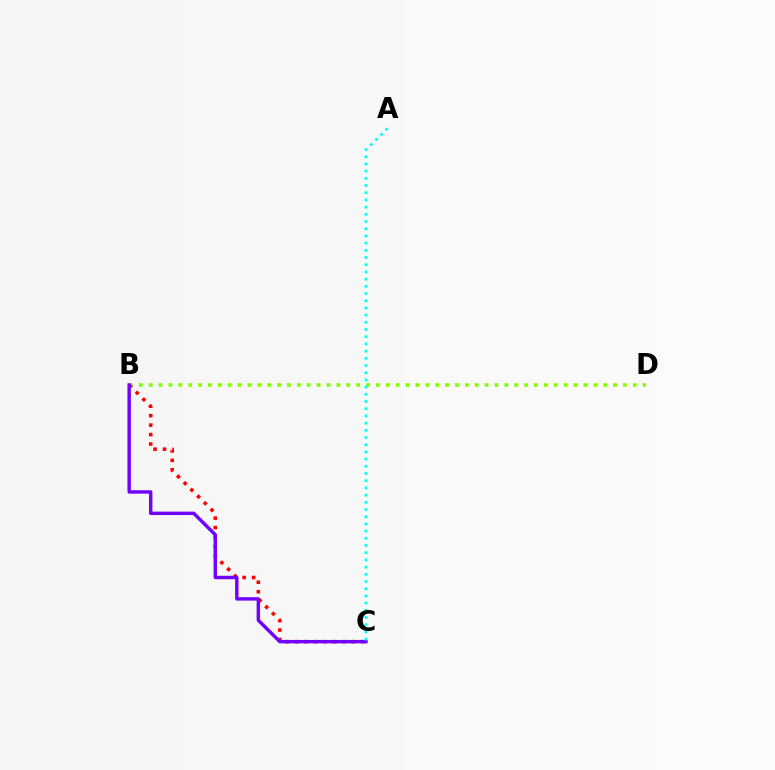{('B', 'D'): [{'color': '#84ff00', 'line_style': 'dotted', 'thickness': 2.68}], ('B', 'C'): [{'color': '#ff0000', 'line_style': 'dotted', 'thickness': 2.57}, {'color': '#7200ff', 'line_style': 'solid', 'thickness': 2.46}], ('A', 'C'): [{'color': '#00fff6', 'line_style': 'dotted', 'thickness': 1.96}]}